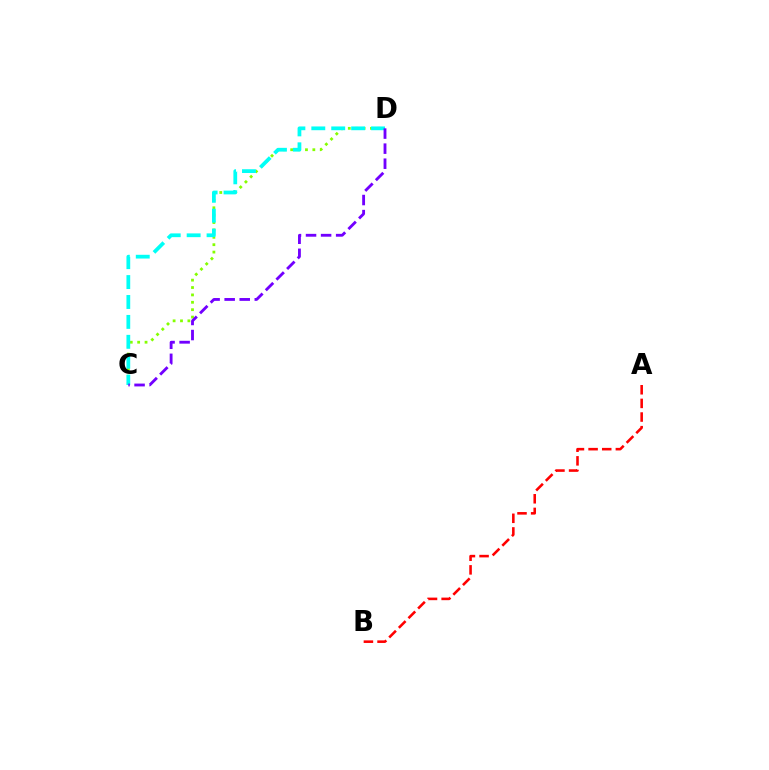{('A', 'B'): [{'color': '#ff0000', 'line_style': 'dashed', 'thickness': 1.85}], ('C', 'D'): [{'color': '#84ff00', 'line_style': 'dotted', 'thickness': 2.01}, {'color': '#00fff6', 'line_style': 'dashed', 'thickness': 2.71}, {'color': '#7200ff', 'line_style': 'dashed', 'thickness': 2.05}]}